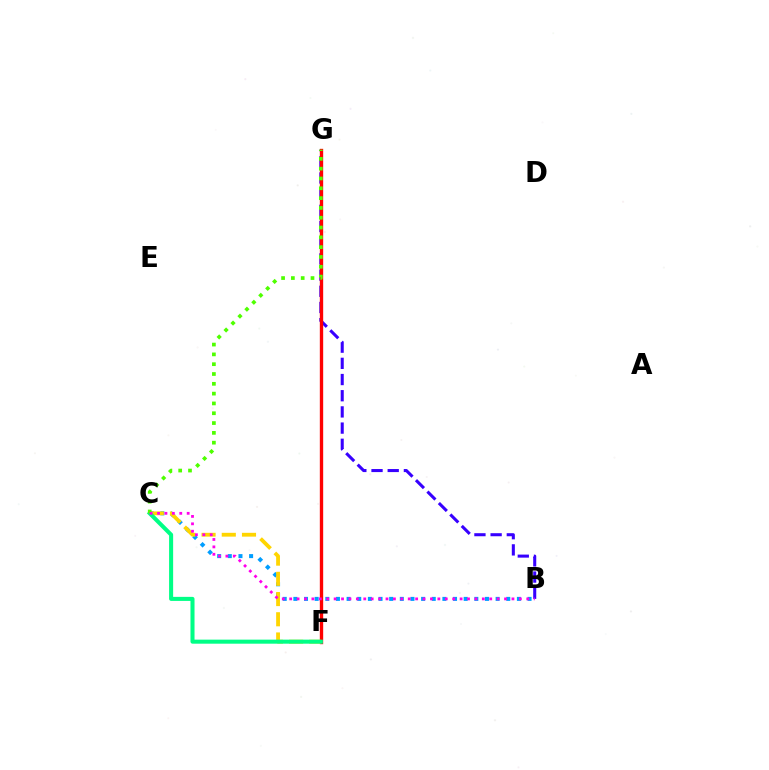{('B', 'C'): [{'color': '#009eff', 'line_style': 'dotted', 'thickness': 2.89}, {'color': '#ff00ed', 'line_style': 'dotted', 'thickness': 2.01}], ('B', 'G'): [{'color': '#3700ff', 'line_style': 'dashed', 'thickness': 2.2}], ('F', 'G'): [{'color': '#ff0000', 'line_style': 'solid', 'thickness': 2.41}], ('C', 'F'): [{'color': '#ffd500', 'line_style': 'dashed', 'thickness': 2.75}, {'color': '#00ff86', 'line_style': 'solid', 'thickness': 2.92}], ('C', 'G'): [{'color': '#4fff00', 'line_style': 'dotted', 'thickness': 2.67}]}